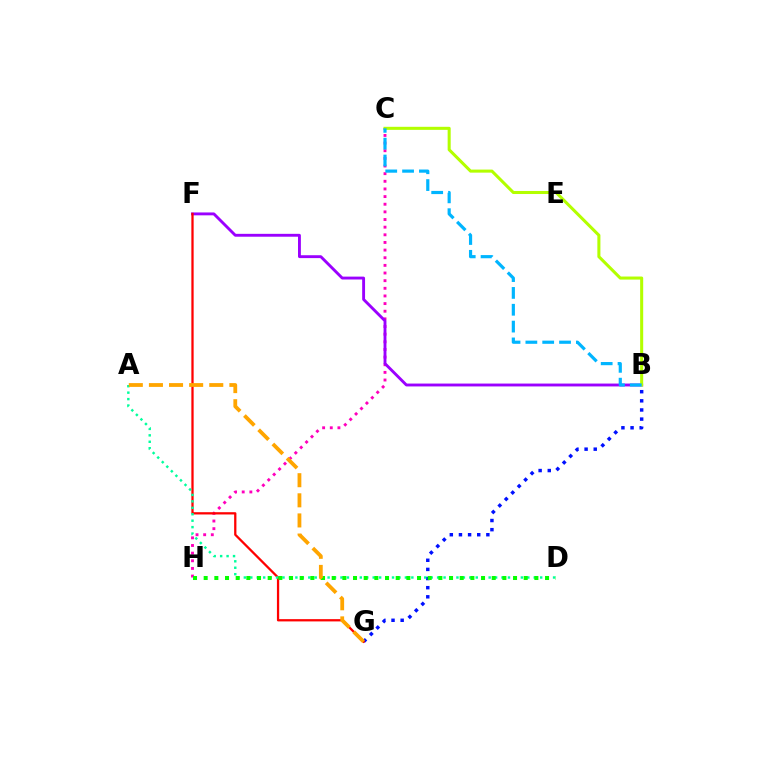{('B', 'G'): [{'color': '#0010ff', 'line_style': 'dotted', 'thickness': 2.48}], ('C', 'H'): [{'color': '#ff00bd', 'line_style': 'dotted', 'thickness': 2.08}], ('B', 'F'): [{'color': '#9b00ff', 'line_style': 'solid', 'thickness': 2.07}], ('F', 'G'): [{'color': '#ff0000', 'line_style': 'solid', 'thickness': 1.64}], ('B', 'C'): [{'color': '#b3ff00', 'line_style': 'solid', 'thickness': 2.2}, {'color': '#00b5ff', 'line_style': 'dashed', 'thickness': 2.29}], ('A', 'D'): [{'color': '#00ff9d', 'line_style': 'dotted', 'thickness': 1.75}], ('D', 'H'): [{'color': '#08ff00', 'line_style': 'dotted', 'thickness': 2.9}], ('A', 'G'): [{'color': '#ffa500', 'line_style': 'dashed', 'thickness': 2.73}]}